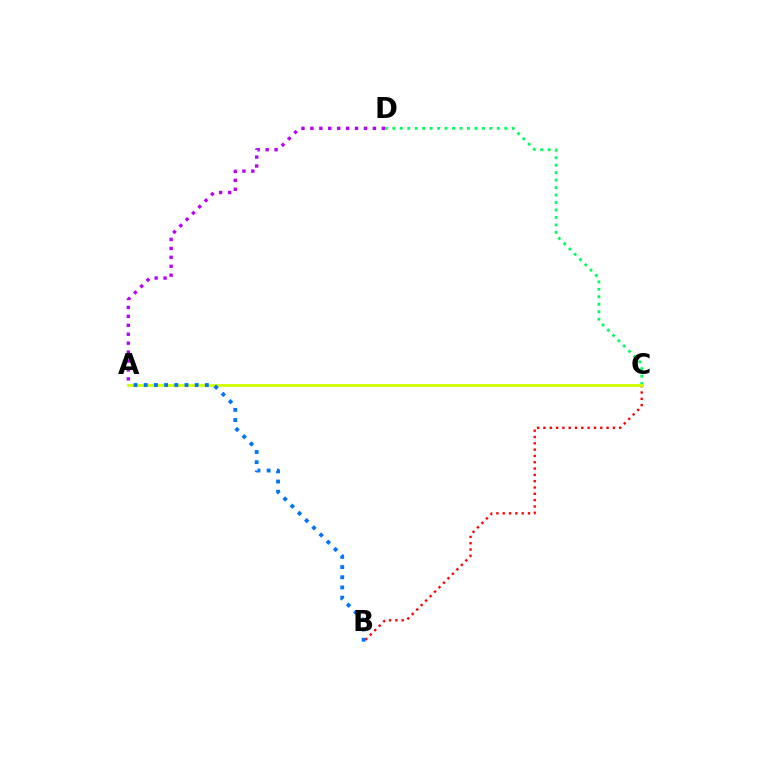{('C', 'D'): [{'color': '#00ff5c', 'line_style': 'dotted', 'thickness': 2.03}], ('A', 'D'): [{'color': '#b900ff', 'line_style': 'dotted', 'thickness': 2.43}], ('B', 'C'): [{'color': '#ff0000', 'line_style': 'dotted', 'thickness': 1.72}], ('A', 'C'): [{'color': '#d1ff00', 'line_style': 'solid', 'thickness': 2.01}], ('A', 'B'): [{'color': '#0074ff', 'line_style': 'dotted', 'thickness': 2.77}]}